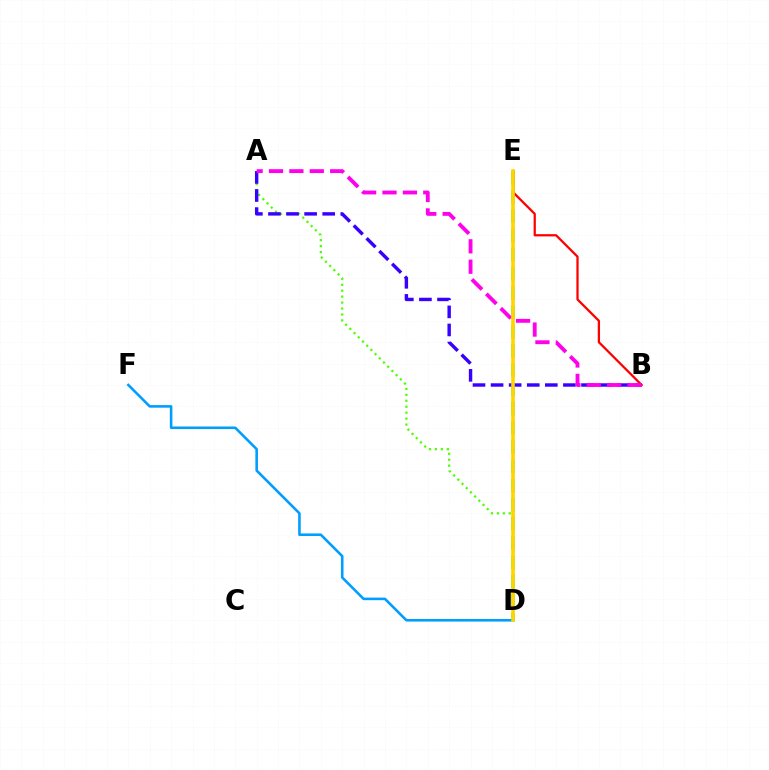{('D', 'E'): [{'color': '#00ff86', 'line_style': 'dashed', 'thickness': 2.61}, {'color': '#ffd500', 'line_style': 'solid', 'thickness': 2.59}], ('A', 'D'): [{'color': '#4fff00', 'line_style': 'dotted', 'thickness': 1.61}], ('A', 'B'): [{'color': '#3700ff', 'line_style': 'dashed', 'thickness': 2.46}, {'color': '#ff00ed', 'line_style': 'dashed', 'thickness': 2.77}], ('B', 'E'): [{'color': '#ff0000', 'line_style': 'solid', 'thickness': 1.63}], ('D', 'F'): [{'color': '#009eff', 'line_style': 'solid', 'thickness': 1.86}]}